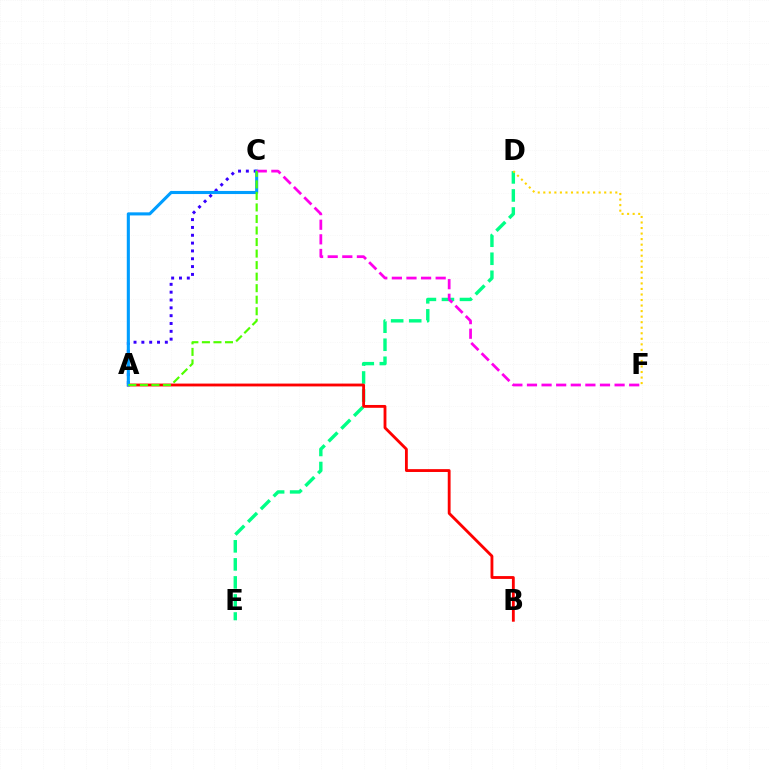{('D', 'E'): [{'color': '#00ff86', 'line_style': 'dashed', 'thickness': 2.45}], ('D', 'F'): [{'color': '#ffd500', 'line_style': 'dotted', 'thickness': 1.5}], ('A', 'B'): [{'color': '#ff0000', 'line_style': 'solid', 'thickness': 2.04}], ('A', 'C'): [{'color': '#3700ff', 'line_style': 'dotted', 'thickness': 2.13}, {'color': '#009eff', 'line_style': 'solid', 'thickness': 2.23}, {'color': '#4fff00', 'line_style': 'dashed', 'thickness': 1.57}], ('C', 'F'): [{'color': '#ff00ed', 'line_style': 'dashed', 'thickness': 1.98}]}